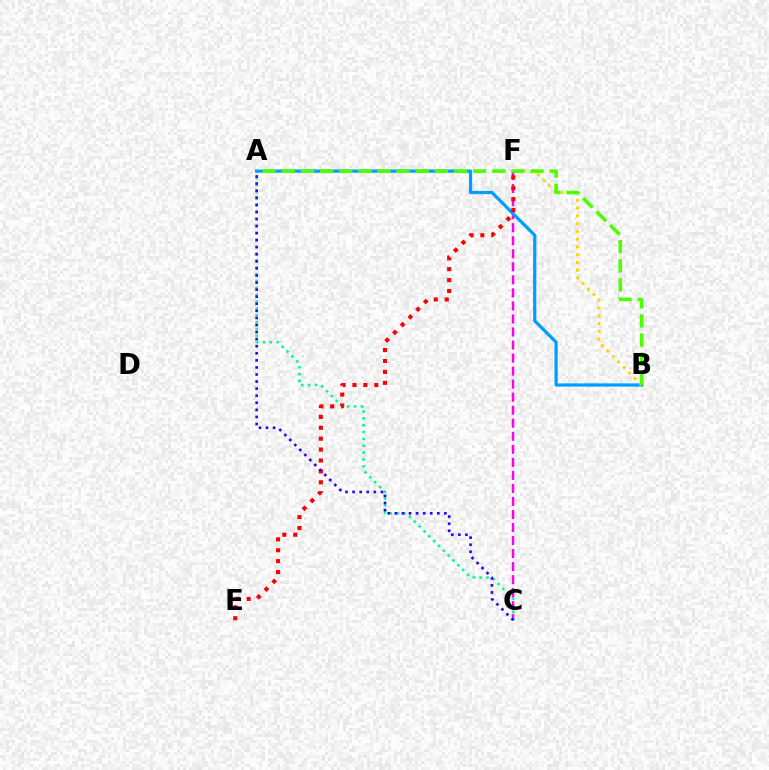{('A', 'C'): [{'color': '#00ff86', 'line_style': 'dotted', 'thickness': 1.86}, {'color': '#3700ff', 'line_style': 'dotted', 'thickness': 1.92}], ('C', 'F'): [{'color': '#ff00ed', 'line_style': 'dashed', 'thickness': 1.77}], ('A', 'B'): [{'color': '#009eff', 'line_style': 'solid', 'thickness': 2.32}, {'color': '#4fff00', 'line_style': 'dashed', 'thickness': 2.6}], ('B', 'F'): [{'color': '#ffd500', 'line_style': 'dotted', 'thickness': 2.11}], ('E', 'F'): [{'color': '#ff0000', 'line_style': 'dotted', 'thickness': 2.96}]}